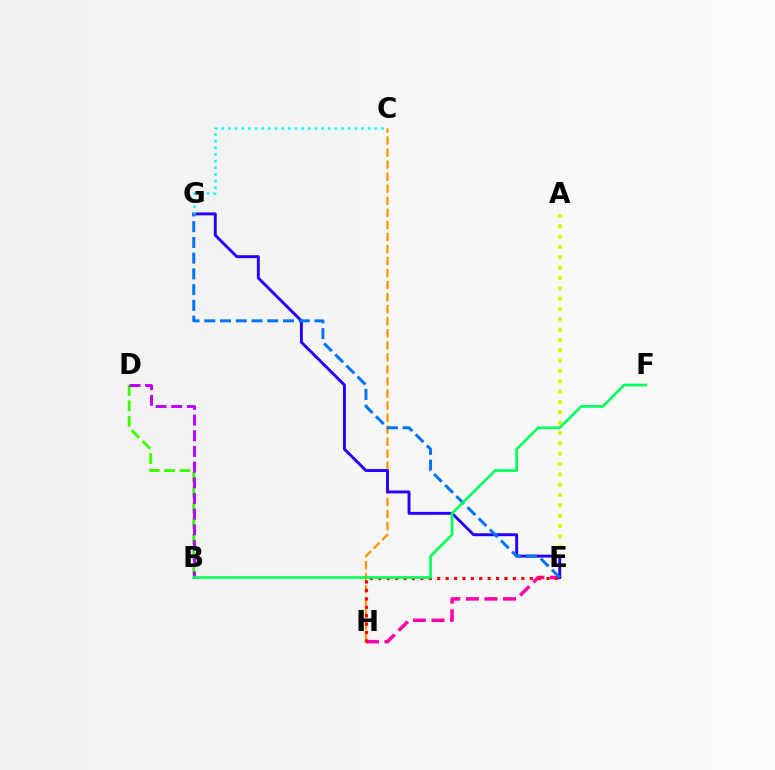{('C', 'H'): [{'color': '#ff9400', 'line_style': 'dashed', 'thickness': 1.64}], ('A', 'E'): [{'color': '#d1ff00', 'line_style': 'dotted', 'thickness': 2.81}], ('B', 'D'): [{'color': '#3dff00', 'line_style': 'dashed', 'thickness': 2.1}, {'color': '#b900ff', 'line_style': 'dashed', 'thickness': 2.13}], ('E', 'H'): [{'color': '#ff00ac', 'line_style': 'dashed', 'thickness': 2.53}, {'color': '#ff0000', 'line_style': 'dotted', 'thickness': 2.29}], ('E', 'G'): [{'color': '#2500ff', 'line_style': 'solid', 'thickness': 2.1}, {'color': '#0074ff', 'line_style': 'dashed', 'thickness': 2.14}], ('C', 'G'): [{'color': '#00fff6', 'line_style': 'dotted', 'thickness': 1.81}], ('B', 'F'): [{'color': '#00ff5c', 'line_style': 'solid', 'thickness': 1.93}]}